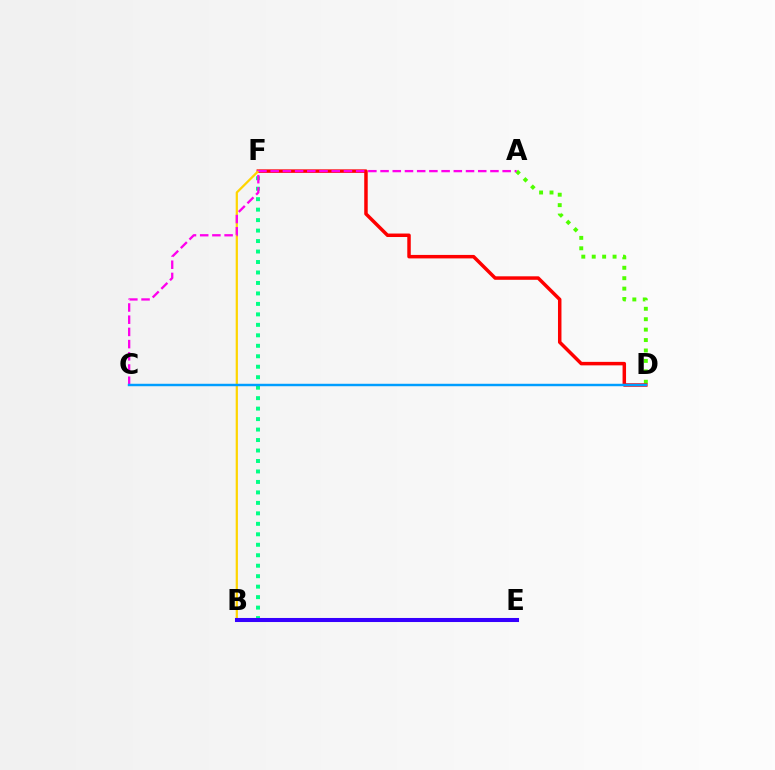{('A', 'D'): [{'color': '#4fff00', 'line_style': 'dotted', 'thickness': 2.83}], ('D', 'F'): [{'color': '#ff0000', 'line_style': 'solid', 'thickness': 2.51}], ('B', 'F'): [{'color': '#00ff86', 'line_style': 'dotted', 'thickness': 2.85}, {'color': '#ffd500', 'line_style': 'solid', 'thickness': 1.61}], ('A', 'C'): [{'color': '#ff00ed', 'line_style': 'dashed', 'thickness': 1.66}], ('B', 'E'): [{'color': '#3700ff', 'line_style': 'solid', 'thickness': 2.92}], ('C', 'D'): [{'color': '#009eff', 'line_style': 'solid', 'thickness': 1.76}]}